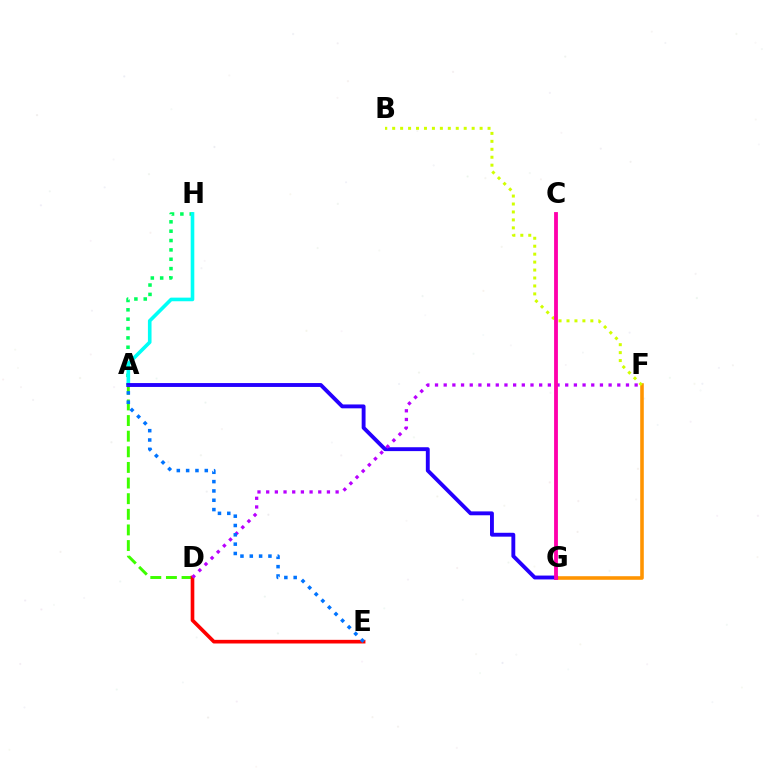{('A', 'D'): [{'color': '#3dff00', 'line_style': 'dashed', 'thickness': 2.12}], ('F', 'G'): [{'color': '#ff9400', 'line_style': 'solid', 'thickness': 2.58}], ('A', 'H'): [{'color': '#00ff5c', 'line_style': 'dotted', 'thickness': 2.54}, {'color': '#00fff6', 'line_style': 'solid', 'thickness': 2.61}], ('B', 'F'): [{'color': '#d1ff00', 'line_style': 'dotted', 'thickness': 2.16}], ('D', 'E'): [{'color': '#ff0000', 'line_style': 'solid', 'thickness': 2.63}], ('A', 'G'): [{'color': '#2500ff', 'line_style': 'solid', 'thickness': 2.79}], ('D', 'F'): [{'color': '#b900ff', 'line_style': 'dotted', 'thickness': 2.36}], ('C', 'G'): [{'color': '#ff00ac', 'line_style': 'solid', 'thickness': 2.76}], ('A', 'E'): [{'color': '#0074ff', 'line_style': 'dotted', 'thickness': 2.53}]}